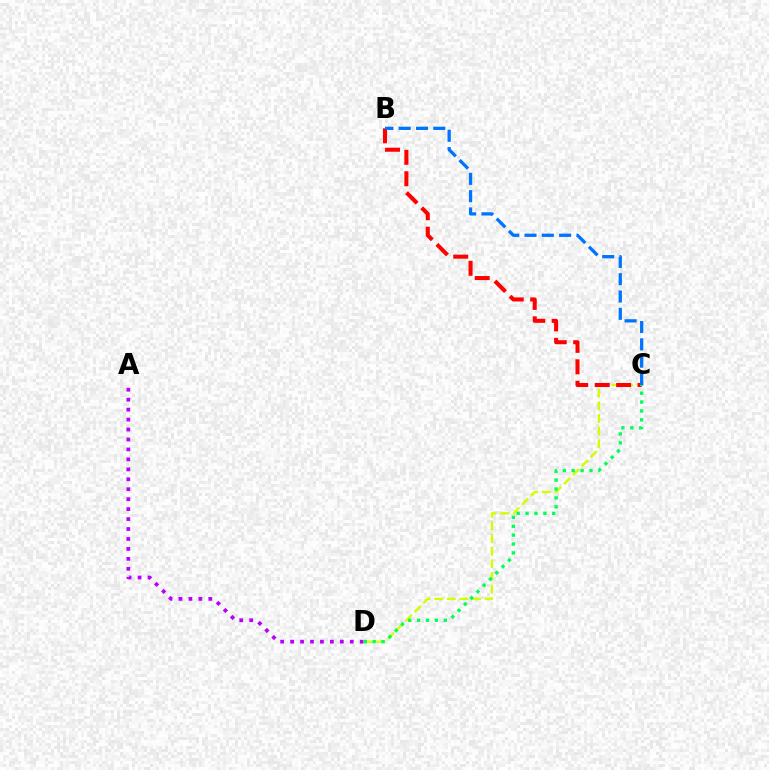{('A', 'D'): [{'color': '#b900ff', 'line_style': 'dotted', 'thickness': 2.7}], ('C', 'D'): [{'color': '#d1ff00', 'line_style': 'dashed', 'thickness': 1.72}, {'color': '#00ff5c', 'line_style': 'dotted', 'thickness': 2.42}], ('B', 'C'): [{'color': '#ff0000', 'line_style': 'dashed', 'thickness': 2.91}, {'color': '#0074ff', 'line_style': 'dashed', 'thickness': 2.35}]}